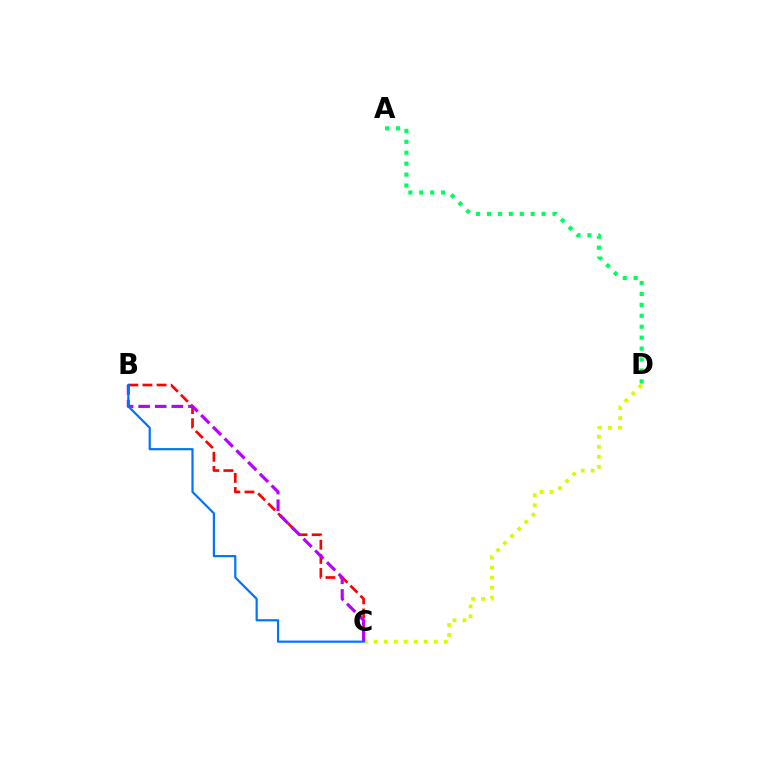{('C', 'D'): [{'color': '#d1ff00', 'line_style': 'dotted', 'thickness': 2.72}], ('A', 'D'): [{'color': '#00ff5c', 'line_style': 'dotted', 'thickness': 2.97}], ('B', 'C'): [{'color': '#ff0000', 'line_style': 'dashed', 'thickness': 1.92}, {'color': '#b900ff', 'line_style': 'dashed', 'thickness': 2.26}, {'color': '#0074ff', 'line_style': 'solid', 'thickness': 1.58}]}